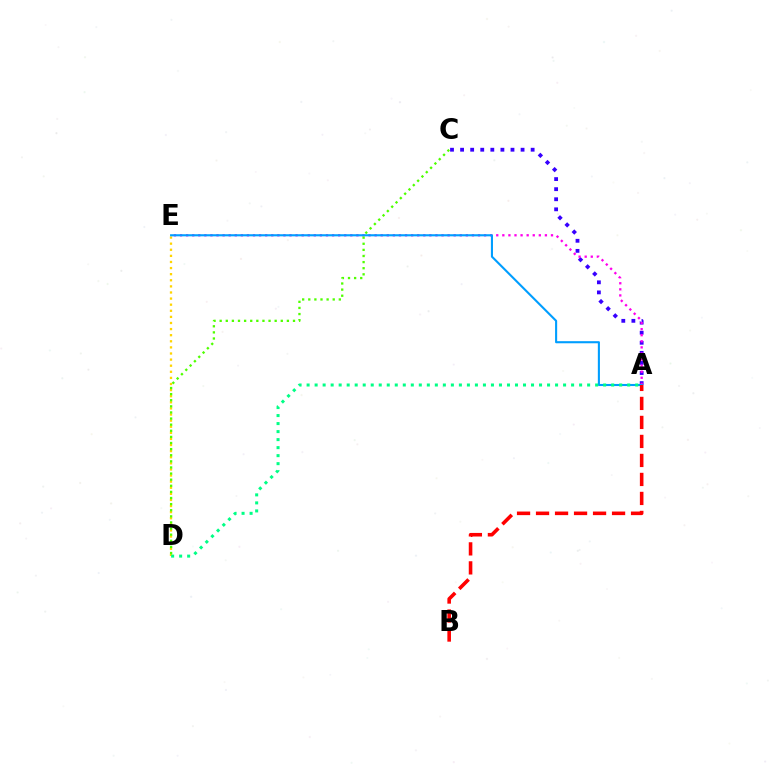{('A', 'C'): [{'color': '#3700ff', 'line_style': 'dotted', 'thickness': 2.74}], ('D', 'E'): [{'color': '#ffd500', 'line_style': 'dotted', 'thickness': 1.66}], ('A', 'E'): [{'color': '#ff00ed', 'line_style': 'dotted', 'thickness': 1.65}, {'color': '#009eff', 'line_style': 'solid', 'thickness': 1.51}], ('C', 'D'): [{'color': '#4fff00', 'line_style': 'dotted', 'thickness': 1.66}], ('A', 'D'): [{'color': '#00ff86', 'line_style': 'dotted', 'thickness': 2.18}], ('A', 'B'): [{'color': '#ff0000', 'line_style': 'dashed', 'thickness': 2.58}]}